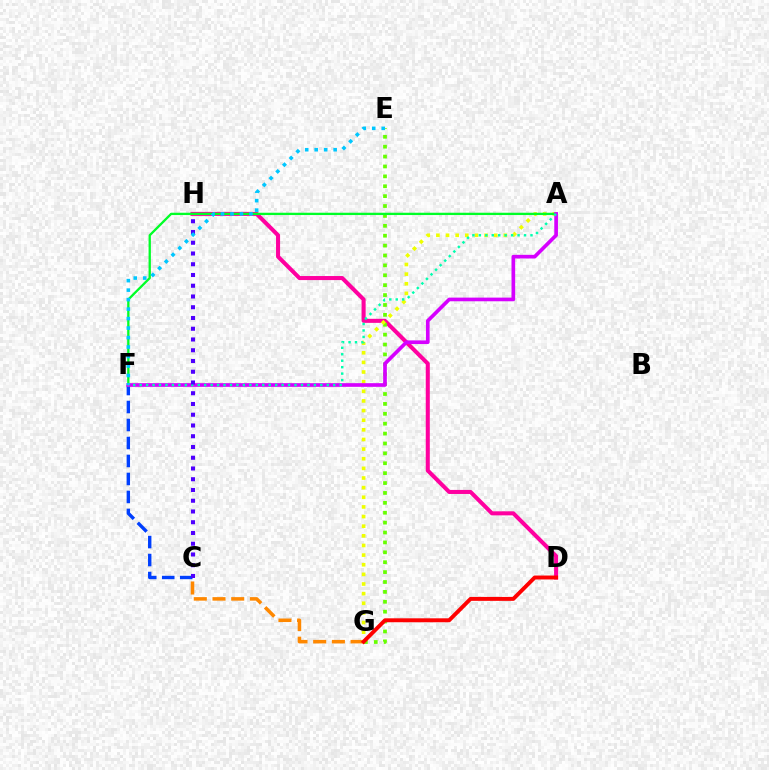{('D', 'H'): [{'color': '#ff00a0', 'line_style': 'solid', 'thickness': 2.91}], ('E', 'G'): [{'color': '#66ff00', 'line_style': 'dotted', 'thickness': 2.69}], ('C', 'F'): [{'color': '#003fff', 'line_style': 'dashed', 'thickness': 2.44}], ('C', 'G'): [{'color': '#ff8800', 'line_style': 'dashed', 'thickness': 2.54}], ('A', 'G'): [{'color': '#eeff00', 'line_style': 'dotted', 'thickness': 2.62}], ('D', 'G'): [{'color': '#ff0000', 'line_style': 'solid', 'thickness': 2.83}], ('A', 'F'): [{'color': '#00ff27', 'line_style': 'solid', 'thickness': 1.66}, {'color': '#d600ff', 'line_style': 'solid', 'thickness': 2.64}, {'color': '#00ffaf', 'line_style': 'dotted', 'thickness': 1.75}], ('C', 'H'): [{'color': '#4f00ff', 'line_style': 'dotted', 'thickness': 2.92}], ('E', 'F'): [{'color': '#00c7ff', 'line_style': 'dotted', 'thickness': 2.58}]}